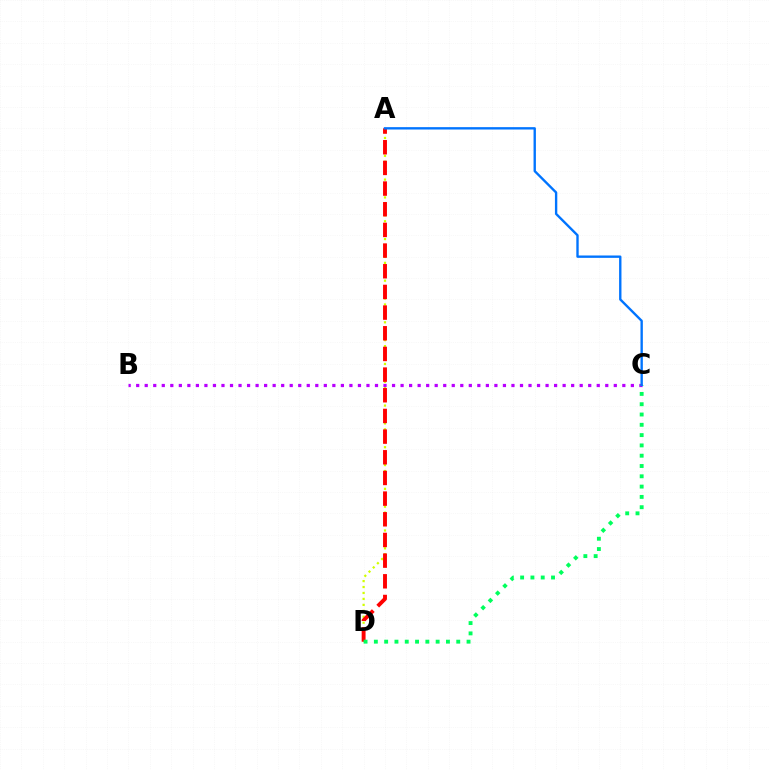{('A', 'D'): [{'color': '#d1ff00', 'line_style': 'dotted', 'thickness': 1.62}, {'color': '#ff0000', 'line_style': 'dashed', 'thickness': 2.81}], ('B', 'C'): [{'color': '#b900ff', 'line_style': 'dotted', 'thickness': 2.32}], ('C', 'D'): [{'color': '#00ff5c', 'line_style': 'dotted', 'thickness': 2.8}], ('A', 'C'): [{'color': '#0074ff', 'line_style': 'solid', 'thickness': 1.71}]}